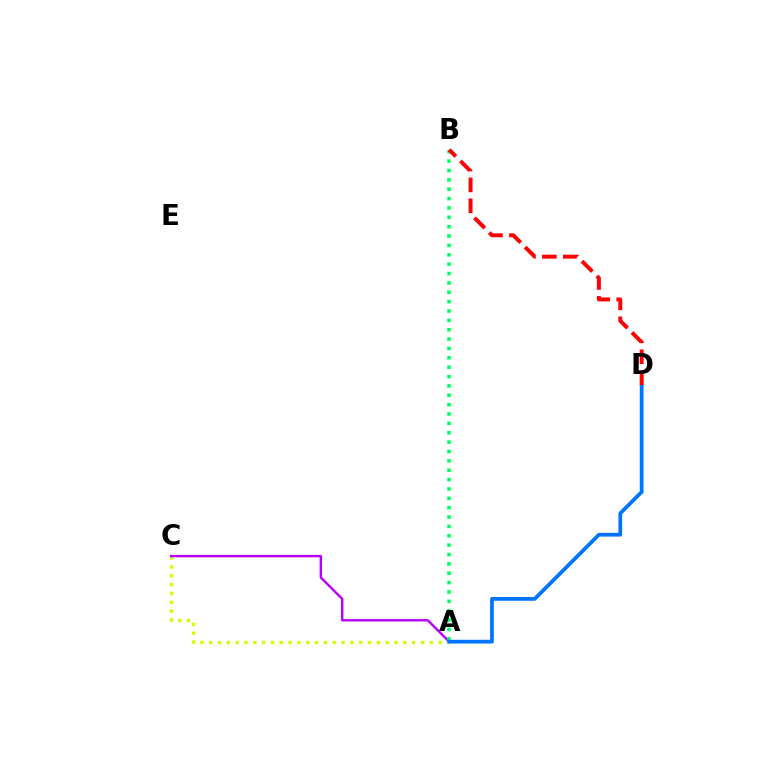{('A', 'C'): [{'color': '#d1ff00', 'line_style': 'dotted', 'thickness': 2.4}, {'color': '#b900ff', 'line_style': 'solid', 'thickness': 1.73}], ('A', 'B'): [{'color': '#00ff5c', 'line_style': 'dotted', 'thickness': 2.54}], ('A', 'D'): [{'color': '#0074ff', 'line_style': 'solid', 'thickness': 2.69}], ('B', 'D'): [{'color': '#ff0000', 'line_style': 'dashed', 'thickness': 2.84}]}